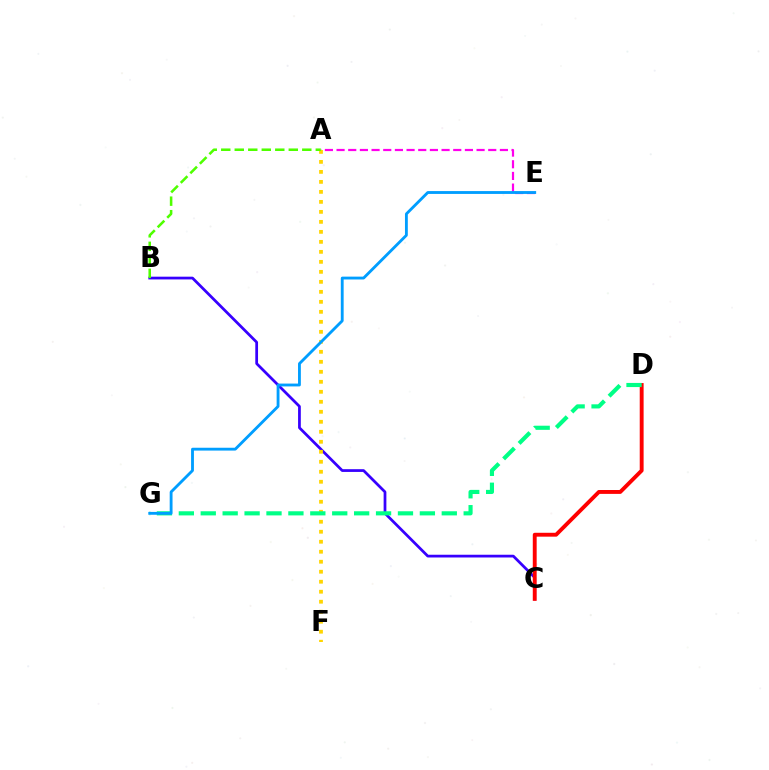{('B', 'C'): [{'color': '#3700ff', 'line_style': 'solid', 'thickness': 1.98}], ('A', 'E'): [{'color': '#ff00ed', 'line_style': 'dashed', 'thickness': 1.59}], ('C', 'D'): [{'color': '#ff0000', 'line_style': 'solid', 'thickness': 2.8}], ('A', 'F'): [{'color': '#ffd500', 'line_style': 'dotted', 'thickness': 2.72}], ('A', 'B'): [{'color': '#4fff00', 'line_style': 'dashed', 'thickness': 1.83}], ('D', 'G'): [{'color': '#00ff86', 'line_style': 'dashed', 'thickness': 2.98}], ('E', 'G'): [{'color': '#009eff', 'line_style': 'solid', 'thickness': 2.04}]}